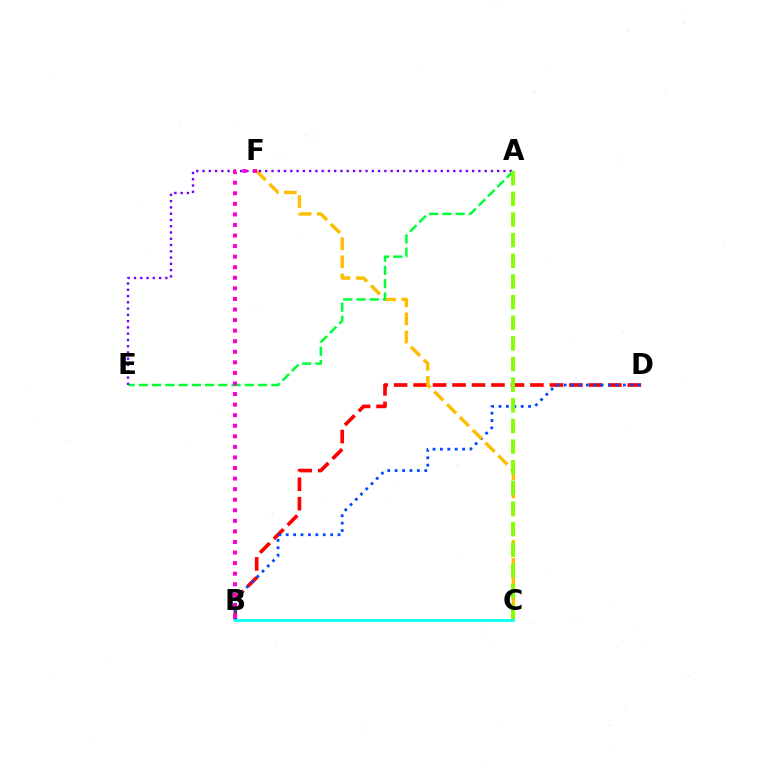{('B', 'D'): [{'color': '#ff0000', 'line_style': 'dashed', 'thickness': 2.65}, {'color': '#004bff', 'line_style': 'dotted', 'thickness': 2.01}], ('C', 'F'): [{'color': '#ffbd00', 'line_style': 'dashed', 'thickness': 2.46}], ('A', 'E'): [{'color': '#00ff39', 'line_style': 'dashed', 'thickness': 1.8}, {'color': '#7200ff', 'line_style': 'dotted', 'thickness': 1.7}], ('B', 'F'): [{'color': '#ff00cf', 'line_style': 'dotted', 'thickness': 2.87}], ('A', 'C'): [{'color': '#84ff00', 'line_style': 'dashed', 'thickness': 2.81}], ('B', 'C'): [{'color': '#00fff6', 'line_style': 'solid', 'thickness': 1.96}]}